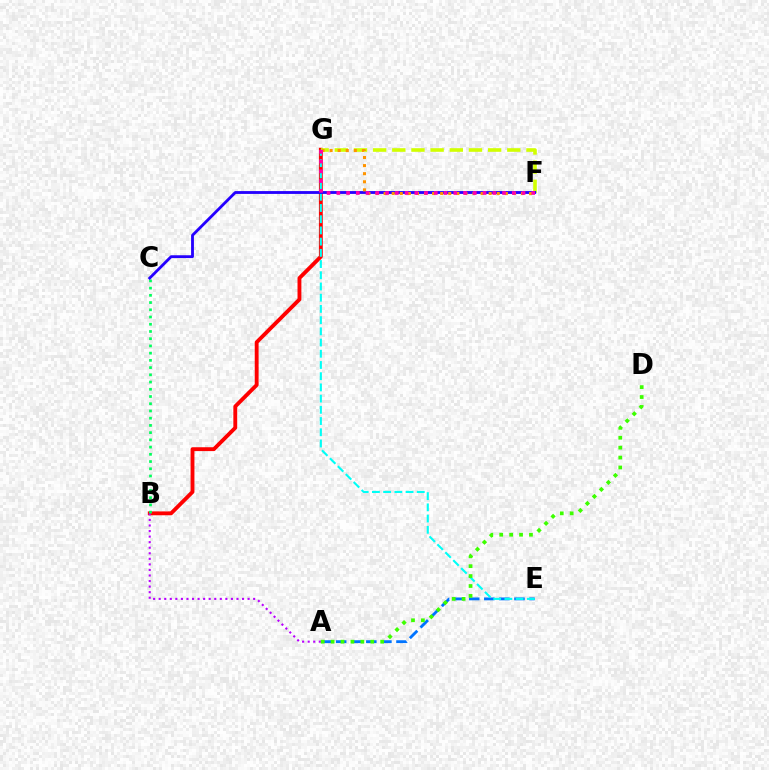{('B', 'G'): [{'color': '#ff0000', 'line_style': 'solid', 'thickness': 2.78}], ('A', 'E'): [{'color': '#0074ff', 'line_style': 'dashed', 'thickness': 2.05}], ('F', 'G'): [{'color': '#d1ff00', 'line_style': 'dashed', 'thickness': 2.6}, {'color': '#ff9400', 'line_style': 'dotted', 'thickness': 2.2}, {'color': '#ff00ac', 'line_style': 'dotted', 'thickness': 2.65}], ('E', 'G'): [{'color': '#00fff6', 'line_style': 'dashed', 'thickness': 1.52}], ('A', 'B'): [{'color': '#b900ff', 'line_style': 'dotted', 'thickness': 1.51}], ('B', 'C'): [{'color': '#00ff5c', 'line_style': 'dotted', 'thickness': 1.96}], ('C', 'F'): [{'color': '#2500ff', 'line_style': 'solid', 'thickness': 2.03}], ('A', 'D'): [{'color': '#3dff00', 'line_style': 'dotted', 'thickness': 2.69}]}